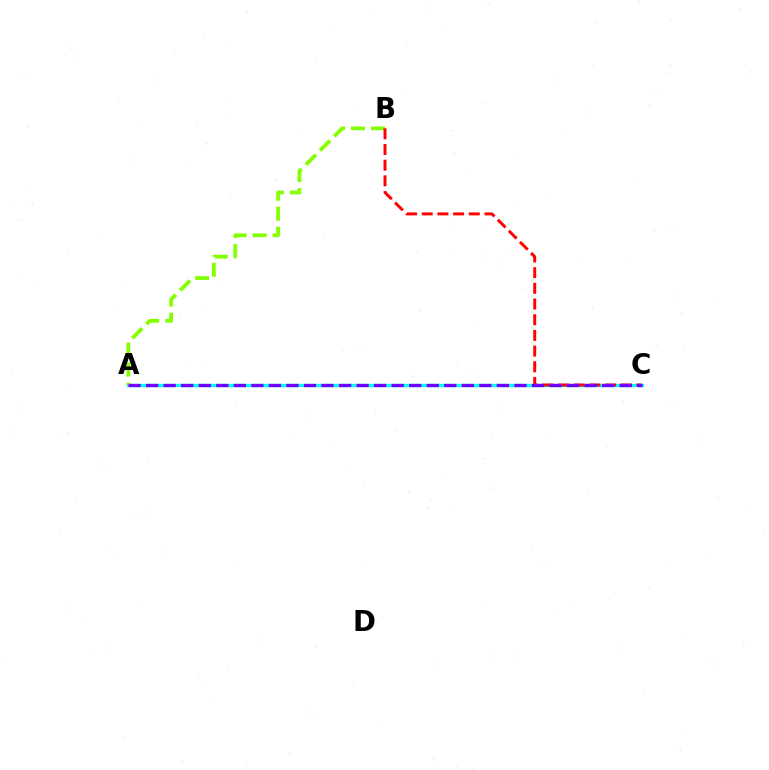{('A', 'C'): [{'color': '#00fff6', 'line_style': 'solid', 'thickness': 2.4}, {'color': '#7200ff', 'line_style': 'dashed', 'thickness': 2.38}], ('A', 'B'): [{'color': '#84ff00', 'line_style': 'dashed', 'thickness': 2.72}], ('B', 'C'): [{'color': '#ff0000', 'line_style': 'dashed', 'thickness': 2.13}]}